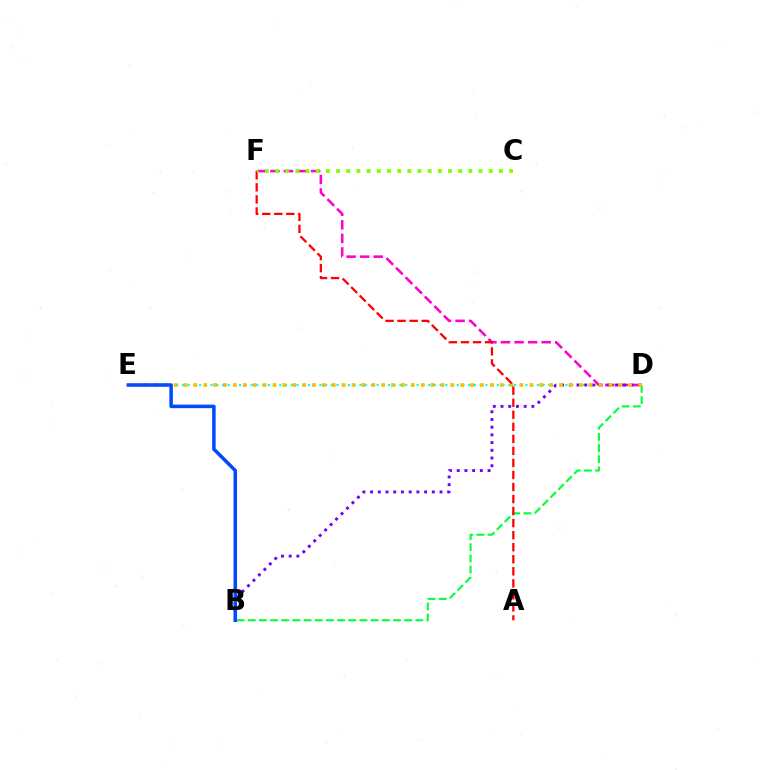{('D', 'E'): [{'color': '#00fff6', 'line_style': 'dotted', 'thickness': 1.56}, {'color': '#ffbd00', 'line_style': 'dotted', 'thickness': 2.69}], ('D', 'F'): [{'color': '#ff00cf', 'line_style': 'dashed', 'thickness': 1.84}], ('B', 'D'): [{'color': '#7200ff', 'line_style': 'dotted', 'thickness': 2.1}, {'color': '#00ff39', 'line_style': 'dashed', 'thickness': 1.52}], ('B', 'E'): [{'color': '#004bff', 'line_style': 'solid', 'thickness': 2.54}], ('A', 'F'): [{'color': '#ff0000', 'line_style': 'dashed', 'thickness': 1.64}], ('C', 'F'): [{'color': '#84ff00', 'line_style': 'dotted', 'thickness': 2.77}]}